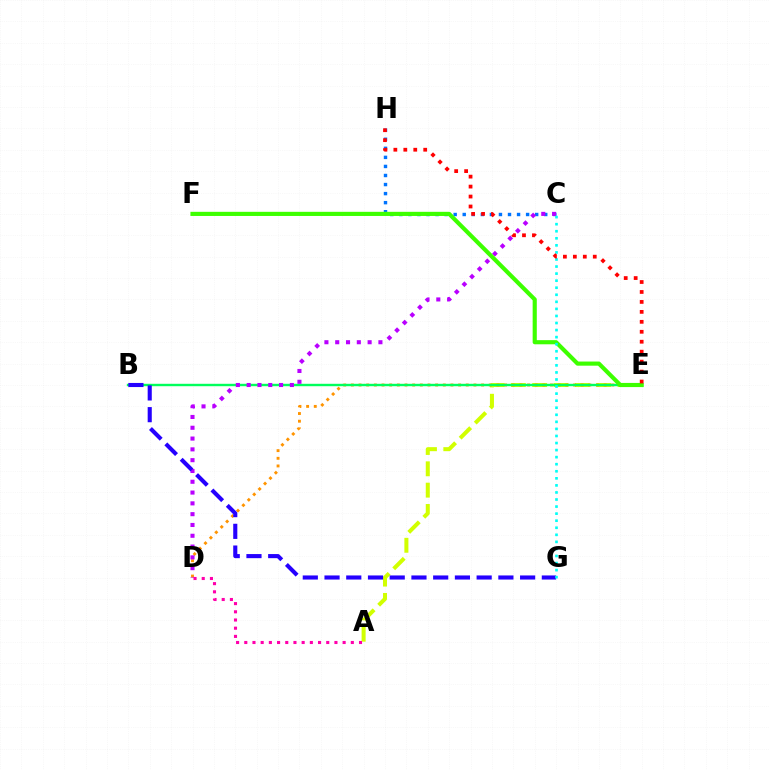{('A', 'E'): [{'color': '#d1ff00', 'line_style': 'dashed', 'thickness': 2.9}], ('D', 'E'): [{'color': '#ff9400', 'line_style': 'dotted', 'thickness': 2.08}], ('C', 'H'): [{'color': '#0074ff', 'line_style': 'dotted', 'thickness': 2.46}], ('B', 'E'): [{'color': '#00ff5c', 'line_style': 'solid', 'thickness': 1.73}], ('C', 'D'): [{'color': '#b900ff', 'line_style': 'dotted', 'thickness': 2.93}], ('B', 'G'): [{'color': '#2500ff', 'line_style': 'dashed', 'thickness': 2.95}], ('E', 'F'): [{'color': '#3dff00', 'line_style': 'solid', 'thickness': 2.98}], ('C', 'G'): [{'color': '#00fff6', 'line_style': 'dotted', 'thickness': 1.92}], ('A', 'D'): [{'color': '#ff00ac', 'line_style': 'dotted', 'thickness': 2.23}], ('E', 'H'): [{'color': '#ff0000', 'line_style': 'dotted', 'thickness': 2.7}]}